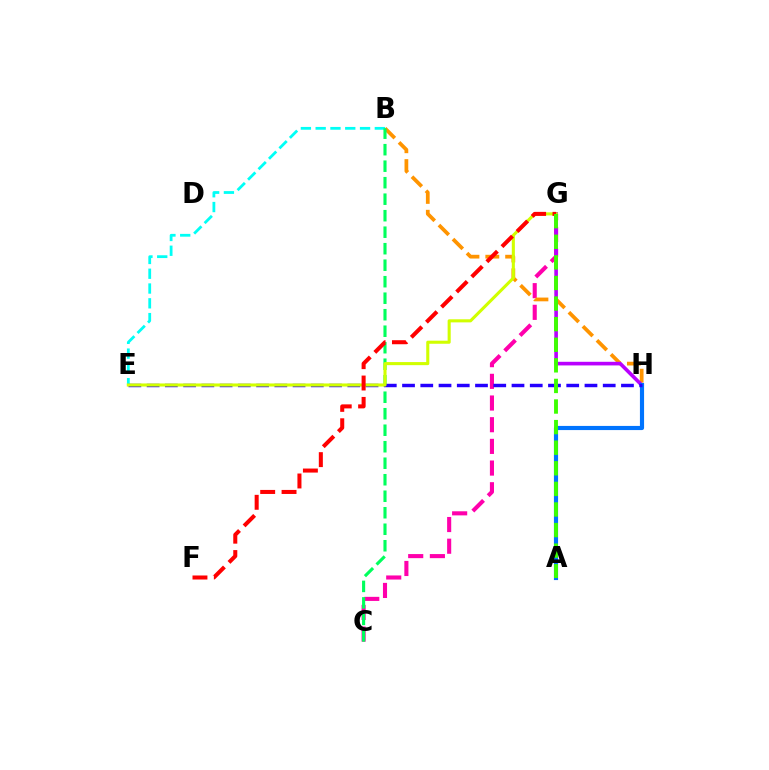{('C', 'G'): [{'color': '#ff00ac', 'line_style': 'dashed', 'thickness': 2.95}], ('B', 'E'): [{'color': '#00fff6', 'line_style': 'dashed', 'thickness': 2.01}], ('B', 'H'): [{'color': '#ff9400', 'line_style': 'dashed', 'thickness': 2.7}], ('B', 'C'): [{'color': '#00ff5c', 'line_style': 'dashed', 'thickness': 2.24}], ('G', 'H'): [{'color': '#b900ff', 'line_style': 'solid', 'thickness': 2.61}], ('A', 'H'): [{'color': '#0074ff', 'line_style': 'solid', 'thickness': 2.99}], ('E', 'H'): [{'color': '#2500ff', 'line_style': 'dashed', 'thickness': 2.48}], ('E', 'G'): [{'color': '#d1ff00', 'line_style': 'solid', 'thickness': 2.22}], ('F', 'G'): [{'color': '#ff0000', 'line_style': 'dashed', 'thickness': 2.9}], ('A', 'G'): [{'color': '#3dff00', 'line_style': 'dashed', 'thickness': 2.8}]}